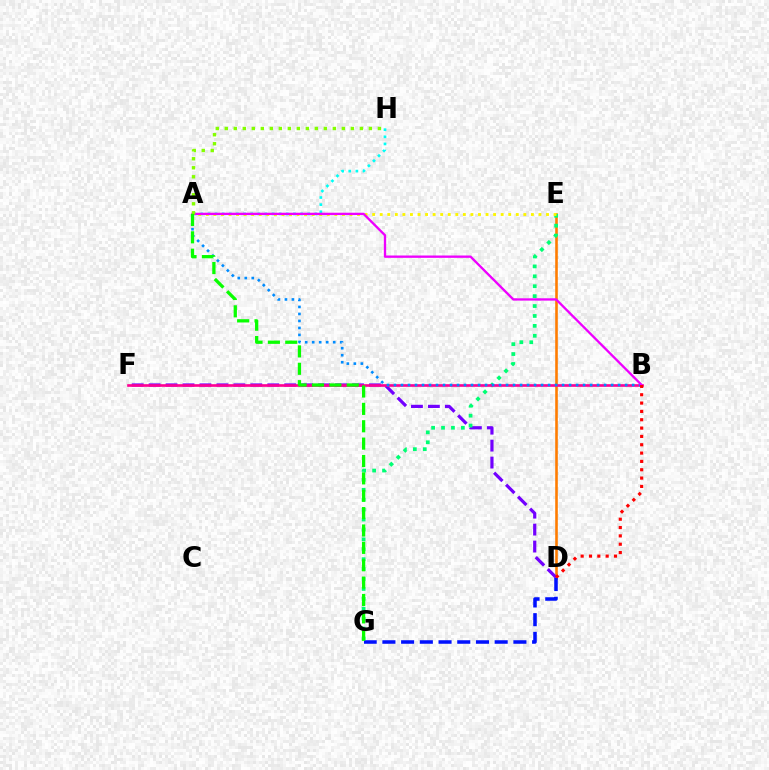{('D', 'E'): [{'color': '#ff7c00', 'line_style': 'solid', 'thickness': 1.87}], ('D', 'F'): [{'color': '#7200ff', 'line_style': 'dashed', 'thickness': 2.3}], ('A', 'H'): [{'color': '#00fff6', 'line_style': 'dotted', 'thickness': 1.94}, {'color': '#84ff00', 'line_style': 'dotted', 'thickness': 2.45}], ('E', 'G'): [{'color': '#00ff74', 'line_style': 'dotted', 'thickness': 2.69}], ('B', 'F'): [{'color': '#ff0094', 'line_style': 'solid', 'thickness': 1.9}], ('A', 'B'): [{'color': '#008cff', 'line_style': 'dotted', 'thickness': 1.9}, {'color': '#ee00ff', 'line_style': 'solid', 'thickness': 1.68}], ('A', 'E'): [{'color': '#fcf500', 'line_style': 'dotted', 'thickness': 2.05}], ('B', 'D'): [{'color': '#ff0000', 'line_style': 'dotted', 'thickness': 2.26}], ('D', 'G'): [{'color': '#0010ff', 'line_style': 'dashed', 'thickness': 2.54}], ('A', 'G'): [{'color': '#08ff00', 'line_style': 'dashed', 'thickness': 2.36}]}